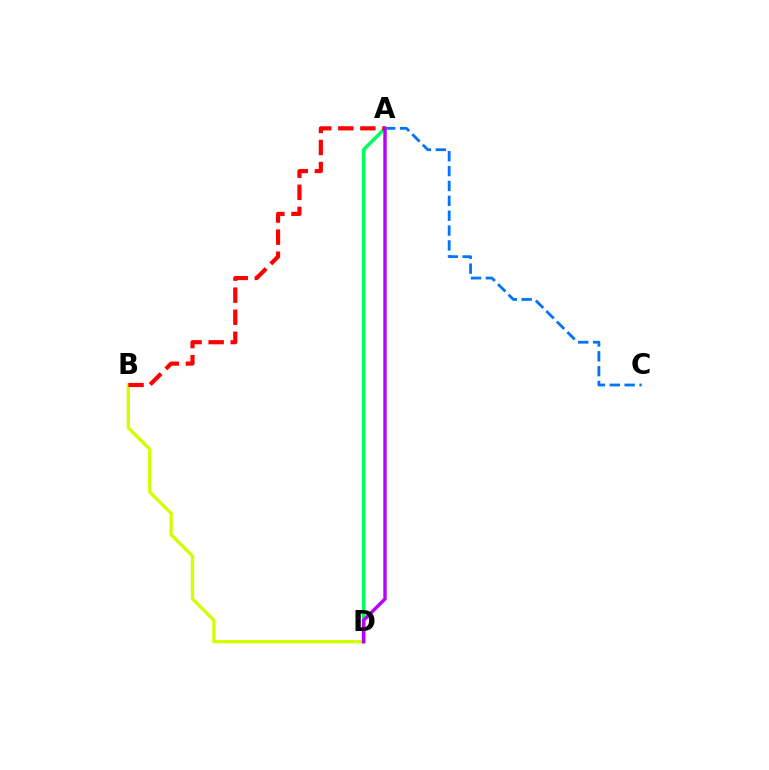{('A', 'C'): [{'color': '#0074ff', 'line_style': 'dashed', 'thickness': 2.02}], ('A', 'D'): [{'color': '#00ff5c', 'line_style': 'solid', 'thickness': 2.58}, {'color': '#b900ff', 'line_style': 'solid', 'thickness': 2.45}], ('B', 'D'): [{'color': '#d1ff00', 'line_style': 'solid', 'thickness': 2.4}], ('A', 'B'): [{'color': '#ff0000', 'line_style': 'dashed', 'thickness': 3.0}]}